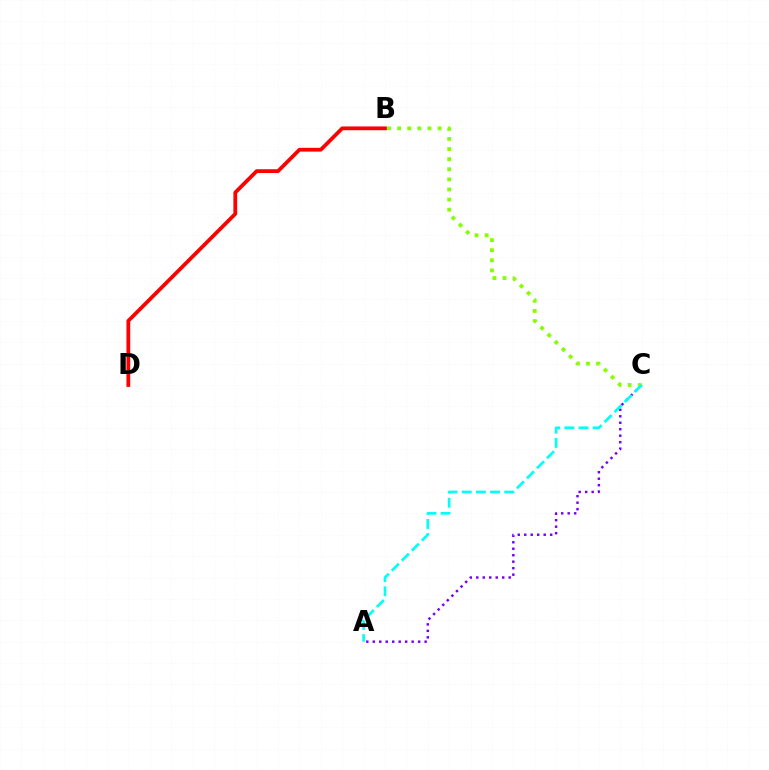{('A', 'C'): [{'color': '#7200ff', 'line_style': 'dotted', 'thickness': 1.76}, {'color': '#00fff6', 'line_style': 'dashed', 'thickness': 1.93}], ('B', 'C'): [{'color': '#84ff00', 'line_style': 'dotted', 'thickness': 2.75}], ('B', 'D'): [{'color': '#ff0000', 'line_style': 'solid', 'thickness': 2.71}]}